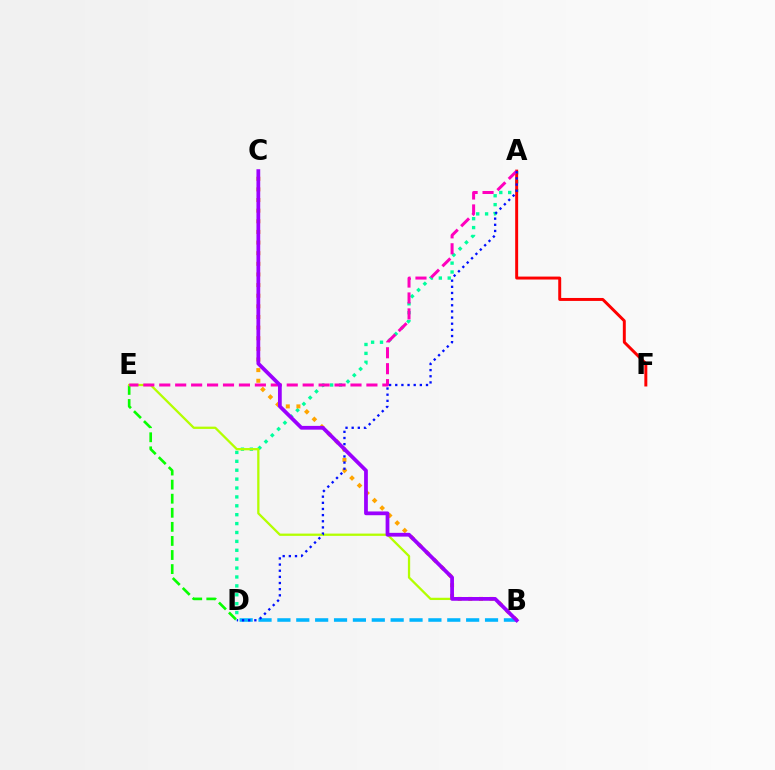{('A', 'D'): [{'color': '#00ff9d', 'line_style': 'dotted', 'thickness': 2.42}, {'color': '#0010ff', 'line_style': 'dotted', 'thickness': 1.67}], ('B', 'C'): [{'color': '#ffa500', 'line_style': 'dotted', 'thickness': 2.89}, {'color': '#9b00ff', 'line_style': 'solid', 'thickness': 2.71}], ('A', 'F'): [{'color': '#ff0000', 'line_style': 'solid', 'thickness': 2.13}], ('D', 'E'): [{'color': '#08ff00', 'line_style': 'dashed', 'thickness': 1.91}], ('B', 'E'): [{'color': '#b3ff00', 'line_style': 'solid', 'thickness': 1.64}], ('B', 'D'): [{'color': '#00b5ff', 'line_style': 'dashed', 'thickness': 2.56}], ('A', 'E'): [{'color': '#ff00bd', 'line_style': 'dashed', 'thickness': 2.16}]}